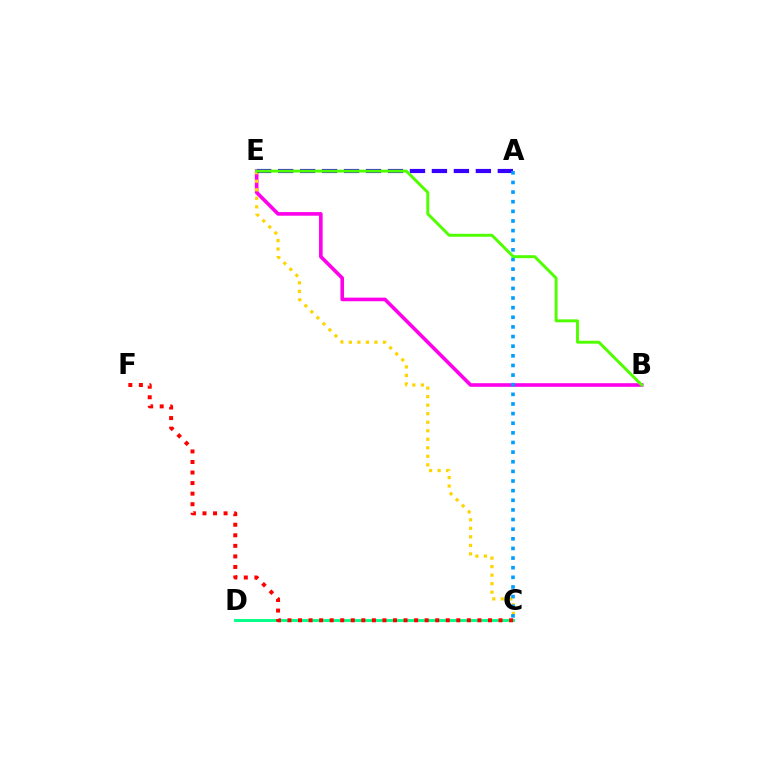{('C', 'D'): [{'color': '#00ff86', 'line_style': 'solid', 'thickness': 2.08}], ('C', 'F'): [{'color': '#ff0000', 'line_style': 'dotted', 'thickness': 2.87}], ('B', 'E'): [{'color': '#ff00ed', 'line_style': 'solid', 'thickness': 2.6}, {'color': '#4fff00', 'line_style': 'solid', 'thickness': 2.11}], ('C', 'E'): [{'color': '#ffd500', 'line_style': 'dotted', 'thickness': 2.32}], ('A', 'E'): [{'color': '#3700ff', 'line_style': 'dashed', 'thickness': 2.98}], ('A', 'C'): [{'color': '#009eff', 'line_style': 'dotted', 'thickness': 2.62}]}